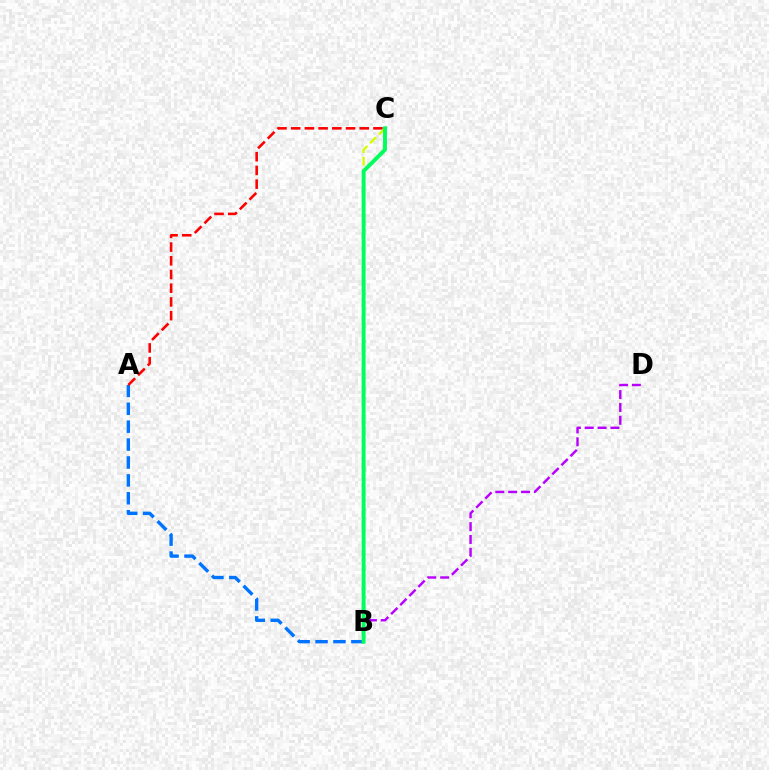{('B', 'D'): [{'color': '#b900ff', 'line_style': 'dashed', 'thickness': 1.75}], ('A', 'B'): [{'color': '#0074ff', 'line_style': 'dashed', 'thickness': 2.43}], ('A', 'C'): [{'color': '#ff0000', 'line_style': 'dashed', 'thickness': 1.86}], ('B', 'C'): [{'color': '#d1ff00', 'line_style': 'dashed', 'thickness': 1.69}, {'color': '#00ff5c', 'line_style': 'solid', 'thickness': 2.83}]}